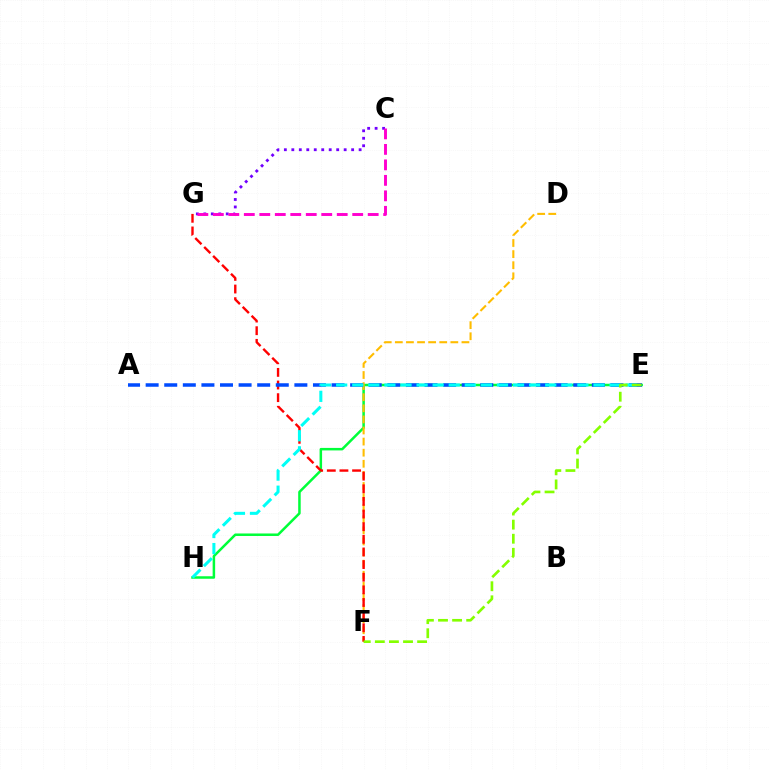{('E', 'H'): [{'color': '#00ff39', 'line_style': 'solid', 'thickness': 1.81}, {'color': '#00fff6', 'line_style': 'dashed', 'thickness': 2.18}], ('D', 'F'): [{'color': '#ffbd00', 'line_style': 'dashed', 'thickness': 1.51}], ('F', 'G'): [{'color': '#ff0000', 'line_style': 'dashed', 'thickness': 1.72}], ('A', 'E'): [{'color': '#004bff', 'line_style': 'dashed', 'thickness': 2.53}], ('C', 'G'): [{'color': '#7200ff', 'line_style': 'dotted', 'thickness': 2.03}, {'color': '#ff00cf', 'line_style': 'dashed', 'thickness': 2.1}], ('E', 'F'): [{'color': '#84ff00', 'line_style': 'dashed', 'thickness': 1.91}]}